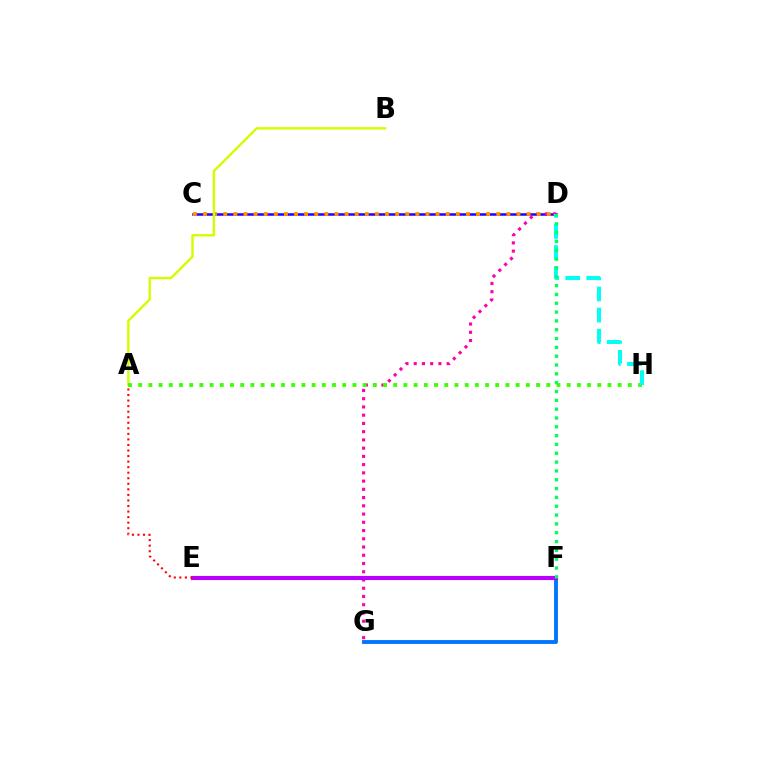{('C', 'D'): [{'color': '#2500ff', 'line_style': 'solid', 'thickness': 1.82}, {'color': '#ff9400', 'line_style': 'dotted', 'thickness': 2.75}], ('D', 'G'): [{'color': '#ff00ac', 'line_style': 'dotted', 'thickness': 2.24}], ('A', 'B'): [{'color': '#d1ff00', 'line_style': 'solid', 'thickness': 1.73}], ('F', 'G'): [{'color': '#0074ff', 'line_style': 'solid', 'thickness': 2.78}], ('A', 'H'): [{'color': '#3dff00', 'line_style': 'dotted', 'thickness': 2.77}], ('E', 'F'): [{'color': '#b900ff', 'line_style': 'solid', 'thickness': 2.97}], ('D', 'H'): [{'color': '#00fff6', 'line_style': 'dashed', 'thickness': 2.87}], ('D', 'F'): [{'color': '#00ff5c', 'line_style': 'dotted', 'thickness': 2.4}], ('A', 'E'): [{'color': '#ff0000', 'line_style': 'dotted', 'thickness': 1.51}]}